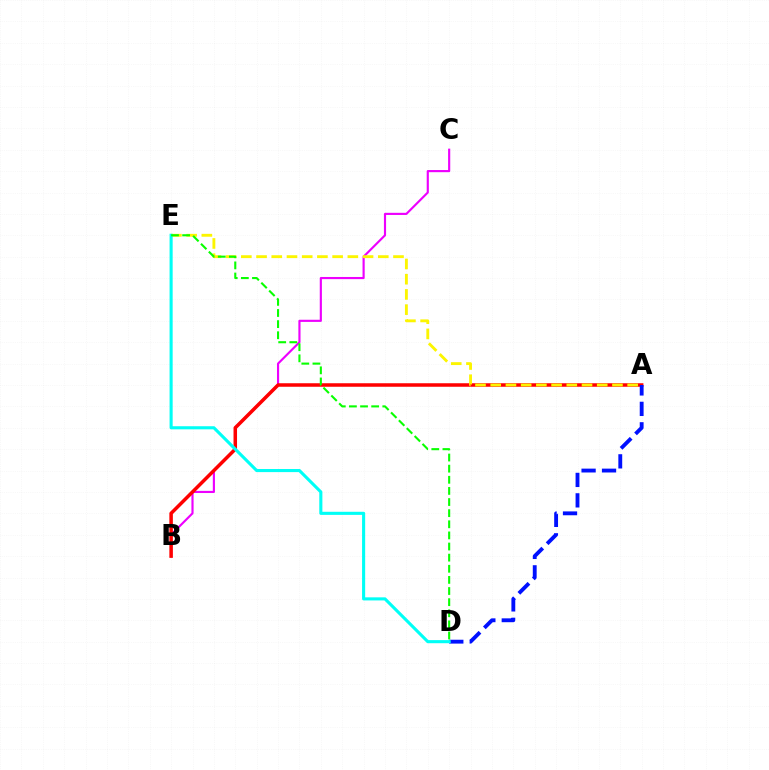{('B', 'C'): [{'color': '#ee00ff', 'line_style': 'solid', 'thickness': 1.55}], ('A', 'B'): [{'color': '#ff0000', 'line_style': 'solid', 'thickness': 2.53}], ('A', 'E'): [{'color': '#fcf500', 'line_style': 'dashed', 'thickness': 2.07}], ('A', 'D'): [{'color': '#0010ff', 'line_style': 'dashed', 'thickness': 2.78}], ('D', 'E'): [{'color': '#00fff6', 'line_style': 'solid', 'thickness': 2.23}, {'color': '#08ff00', 'line_style': 'dashed', 'thickness': 1.51}]}